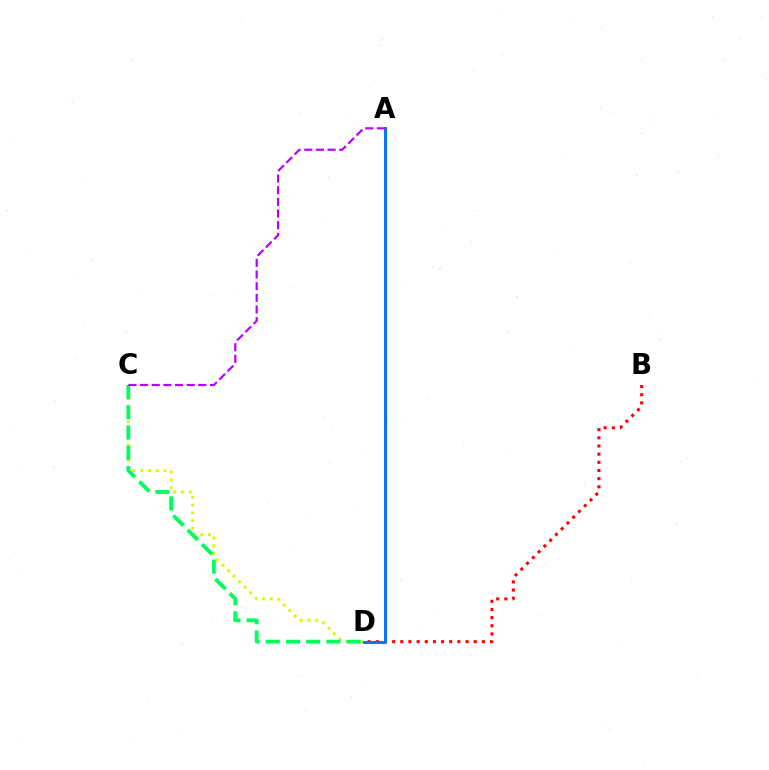{('C', 'D'): [{'color': '#d1ff00', 'line_style': 'dotted', 'thickness': 2.11}, {'color': '#00ff5c', 'line_style': 'dashed', 'thickness': 2.75}], ('B', 'D'): [{'color': '#ff0000', 'line_style': 'dotted', 'thickness': 2.22}], ('A', 'D'): [{'color': '#0074ff', 'line_style': 'solid', 'thickness': 2.11}], ('A', 'C'): [{'color': '#b900ff', 'line_style': 'dashed', 'thickness': 1.58}]}